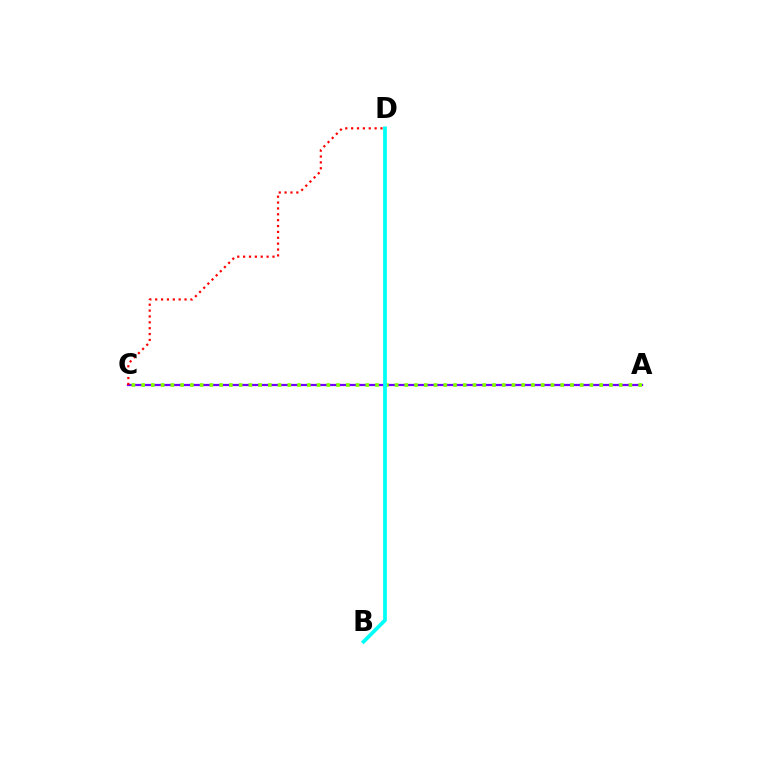{('A', 'C'): [{'color': '#7200ff', 'line_style': 'solid', 'thickness': 1.61}, {'color': '#84ff00', 'line_style': 'dotted', 'thickness': 2.65}], ('B', 'D'): [{'color': '#00fff6', 'line_style': 'solid', 'thickness': 2.69}], ('C', 'D'): [{'color': '#ff0000', 'line_style': 'dotted', 'thickness': 1.59}]}